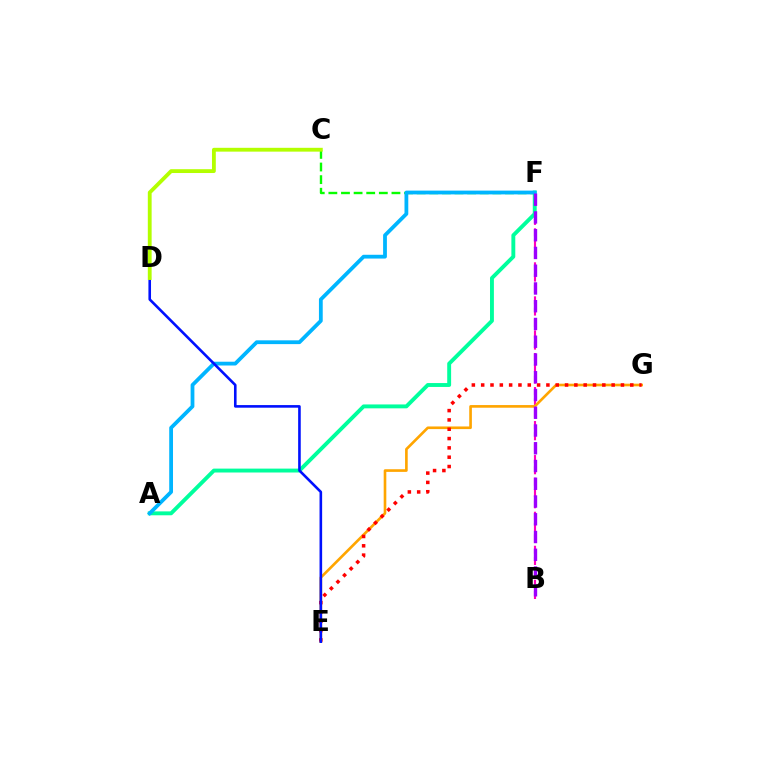{('C', 'F'): [{'color': '#08ff00', 'line_style': 'dashed', 'thickness': 1.71}], ('B', 'F'): [{'color': '#ff00bd', 'line_style': 'dashed', 'thickness': 1.54}, {'color': '#9b00ff', 'line_style': 'dashed', 'thickness': 2.41}], ('A', 'F'): [{'color': '#00ff9d', 'line_style': 'solid', 'thickness': 2.8}, {'color': '#00b5ff', 'line_style': 'solid', 'thickness': 2.72}], ('E', 'G'): [{'color': '#ffa500', 'line_style': 'solid', 'thickness': 1.9}, {'color': '#ff0000', 'line_style': 'dotted', 'thickness': 2.53}], ('D', 'E'): [{'color': '#0010ff', 'line_style': 'solid', 'thickness': 1.87}], ('C', 'D'): [{'color': '#b3ff00', 'line_style': 'solid', 'thickness': 2.75}]}